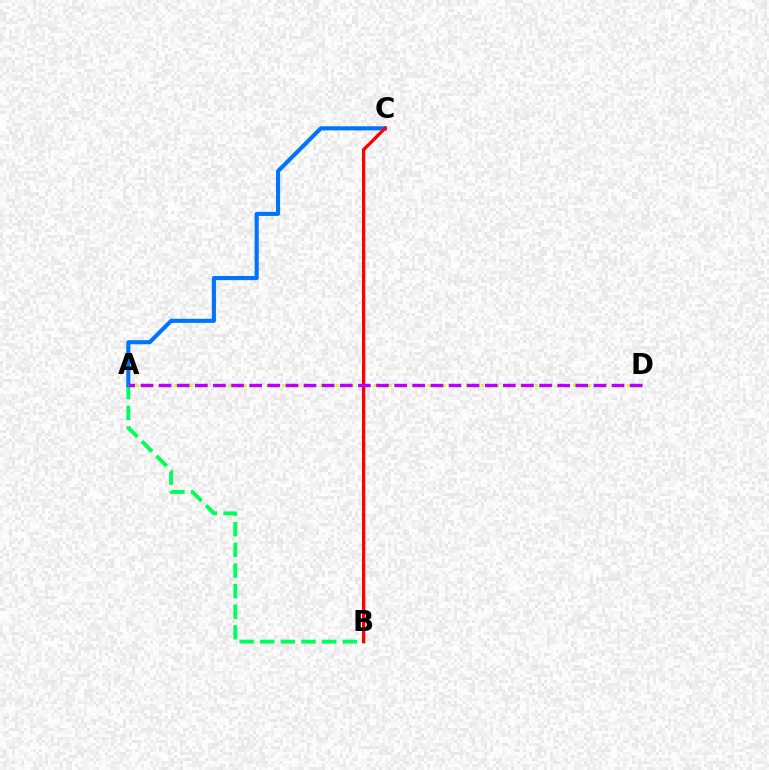{('A', 'B'): [{'color': '#00ff5c', 'line_style': 'dashed', 'thickness': 2.8}], ('A', 'C'): [{'color': '#0074ff', 'line_style': 'solid', 'thickness': 2.96}], ('A', 'D'): [{'color': '#d1ff00', 'line_style': 'dotted', 'thickness': 2.08}, {'color': '#b900ff', 'line_style': 'dashed', 'thickness': 2.46}], ('B', 'C'): [{'color': '#ff0000', 'line_style': 'solid', 'thickness': 2.36}]}